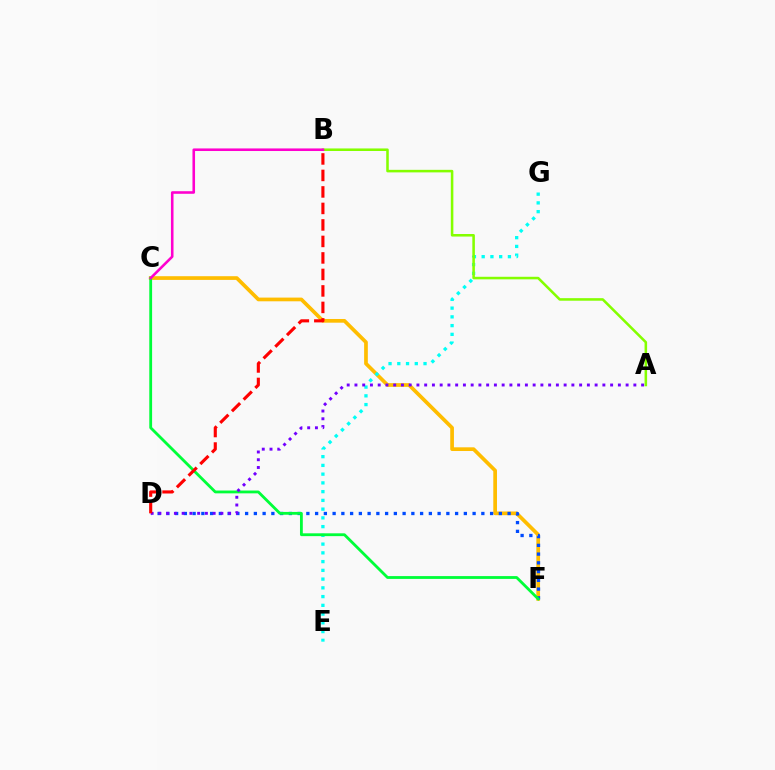{('C', 'F'): [{'color': '#ffbd00', 'line_style': 'solid', 'thickness': 2.67}, {'color': '#00ff39', 'line_style': 'solid', 'thickness': 2.03}], ('E', 'G'): [{'color': '#00fff6', 'line_style': 'dotted', 'thickness': 2.38}], ('A', 'B'): [{'color': '#84ff00', 'line_style': 'solid', 'thickness': 1.84}], ('D', 'F'): [{'color': '#004bff', 'line_style': 'dotted', 'thickness': 2.38}], ('B', 'C'): [{'color': '#ff00cf', 'line_style': 'solid', 'thickness': 1.86}], ('A', 'D'): [{'color': '#7200ff', 'line_style': 'dotted', 'thickness': 2.11}], ('B', 'D'): [{'color': '#ff0000', 'line_style': 'dashed', 'thickness': 2.24}]}